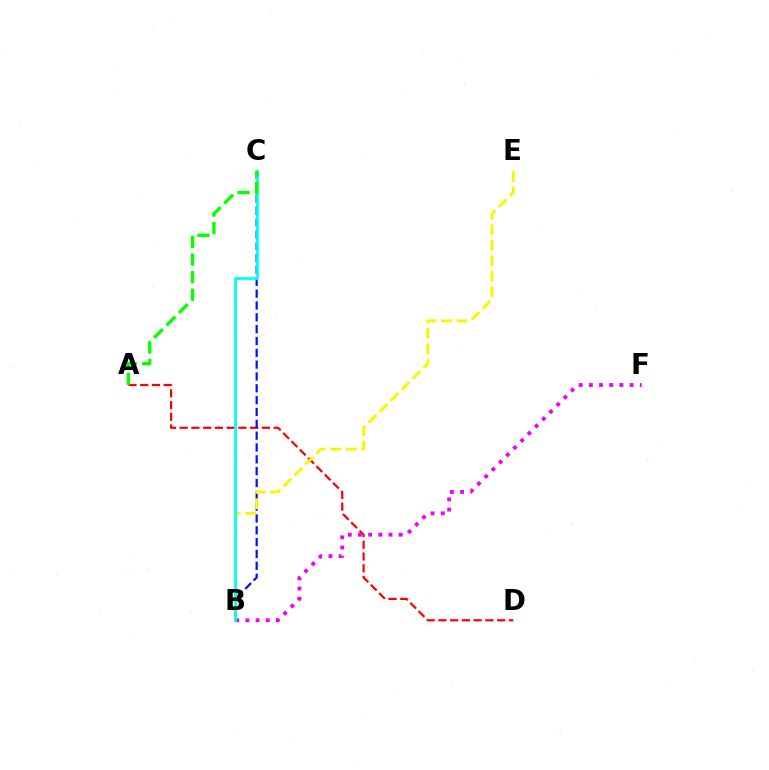{('A', 'D'): [{'color': '#ff0000', 'line_style': 'dashed', 'thickness': 1.6}], ('B', 'C'): [{'color': '#0010ff', 'line_style': 'dashed', 'thickness': 1.61}, {'color': '#00fff6', 'line_style': 'solid', 'thickness': 2.02}], ('B', 'F'): [{'color': '#ee00ff', 'line_style': 'dotted', 'thickness': 2.77}], ('B', 'E'): [{'color': '#fcf500', 'line_style': 'dashed', 'thickness': 2.11}], ('A', 'C'): [{'color': '#08ff00', 'line_style': 'dashed', 'thickness': 2.39}]}